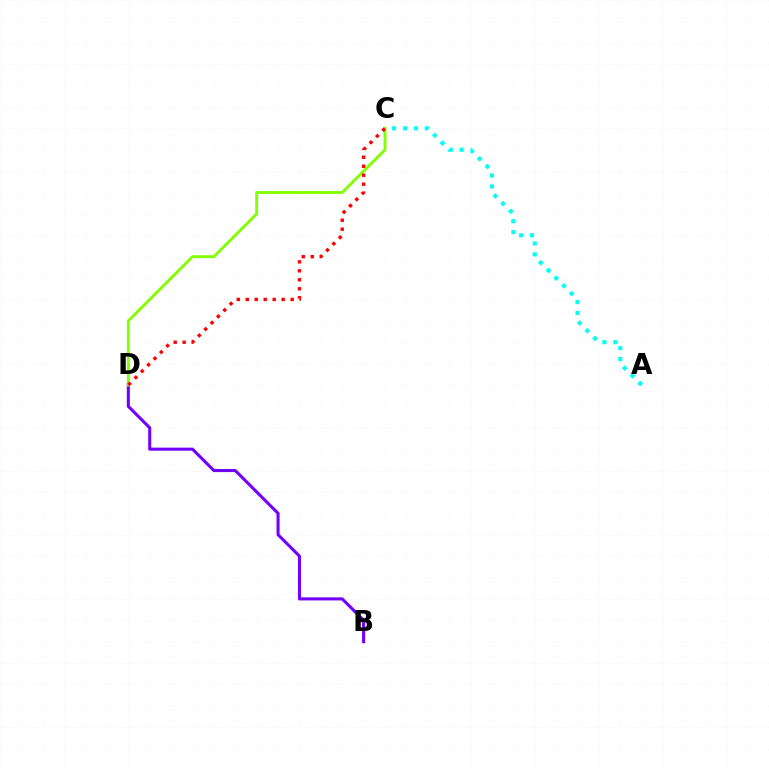{('B', 'D'): [{'color': '#7200ff', 'line_style': 'solid', 'thickness': 2.2}], ('A', 'C'): [{'color': '#00fff6', 'line_style': 'dotted', 'thickness': 2.96}], ('C', 'D'): [{'color': '#84ff00', 'line_style': 'solid', 'thickness': 2.09}, {'color': '#ff0000', 'line_style': 'dotted', 'thickness': 2.44}]}